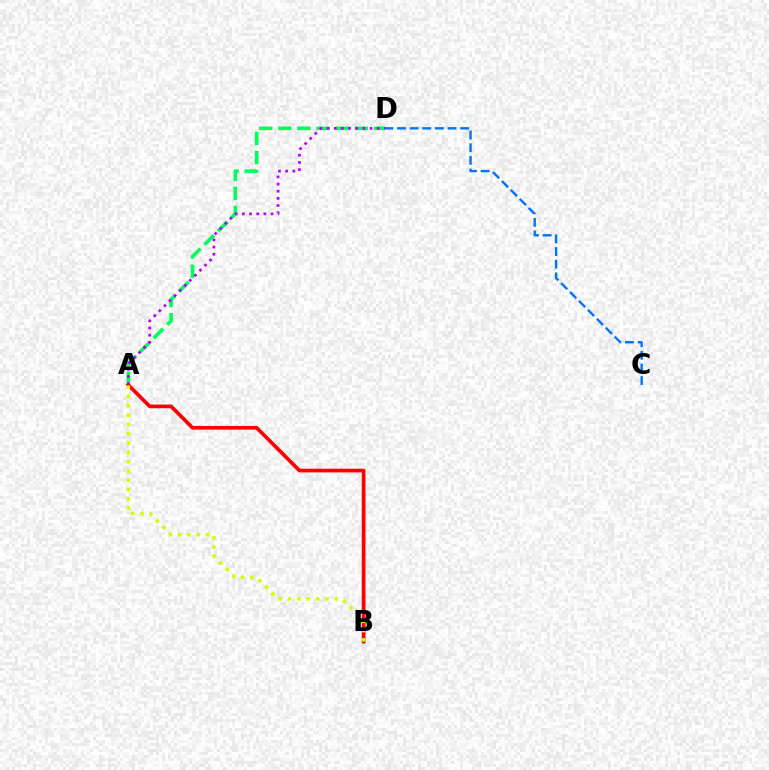{('C', 'D'): [{'color': '#0074ff', 'line_style': 'dashed', 'thickness': 1.72}], ('A', 'D'): [{'color': '#00ff5c', 'line_style': 'dashed', 'thickness': 2.6}, {'color': '#b900ff', 'line_style': 'dotted', 'thickness': 1.95}], ('A', 'B'): [{'color': '#ff0000', 'line_style': 'solid', 'thickness': 2.65}, {'color': '#d1ff00', 'line_style': 'dotted', 'thickness': 2.53}]}